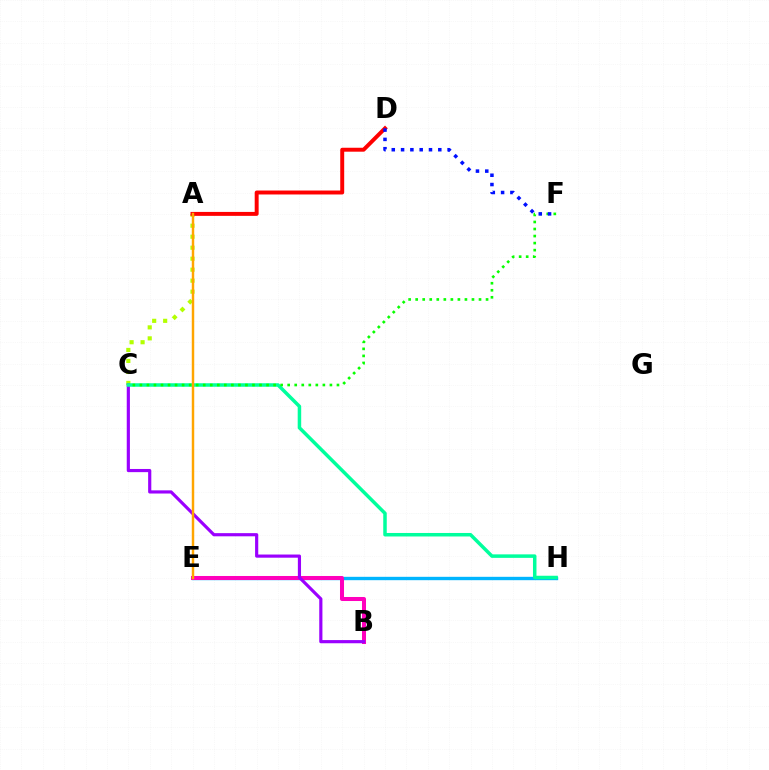{('E', 'H'): [{'color': '#00b5ff', 'line_style': 'solid', 'thickness': 2.42}], ('A', 'C'): [{'color': '#b3ff00', 'line_style': 'dotted', 'thickness': 2.99}], ('A', 'D'): [{'color': '#ff0000', 'line_style': 'solid', 'thickness': 2.84}], ('B', 'E'): [{'color': '#ff00bd', 'line_style': 'solid', 'thickness': 2.9}], ('B', 'C'): [{'color': '#9b00ff', 'line_style': 'solid', 'thickness': 2.28}], ('C', 'H'): [{'color': '#00ff9d', 'line_style': 'solid', 'thickness': 2.52}], ('C', 'F'): [{'color': '#08ff00', 'line_style': 'dotted', 'thickness': 1.91}], ('D', 'F'): [{'color': '#0010ff', 'line_style': 'dotted', 'thickness': 2.53}], ('A', 'E'): [{'color': '#ffa500', 'line_style': 'solid', 'thickness': 1.77}]}